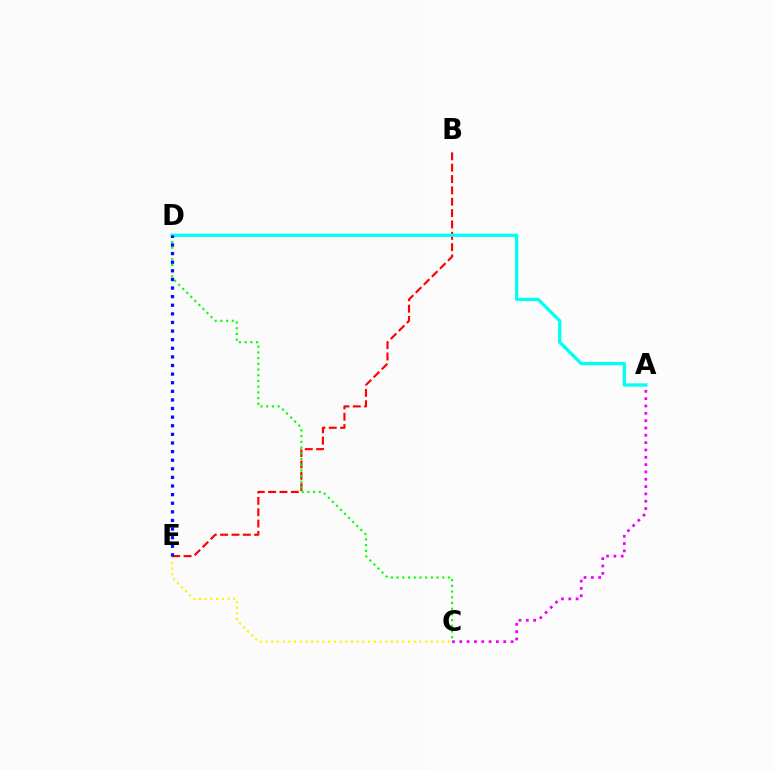{('C', 'E'): [{'color': '#fcf500', 'line_style': 'dotted', 'thickness': 1.55}], ('A', 'C'): [{'color': '#ee00ff', 'line_style': 'dotted', 'thickness': 1.99}], ('B', 'E'): [{'color': '#ff0000', 'line_style': 'dashed', 'thickness': 1.54}], ('A', 'D'): [{'color': '#00fff6', 'line_style': 'solid', 'thickness': 2.38}], ('C', 'D'): [{'color': '#08ff00', 'line_style': 'dotted', 'thickness': 1.55}], ('D', 'E'): [{'color': '#0010ff', 'line_style': 'dotted', 'thickness': 2.34}]}